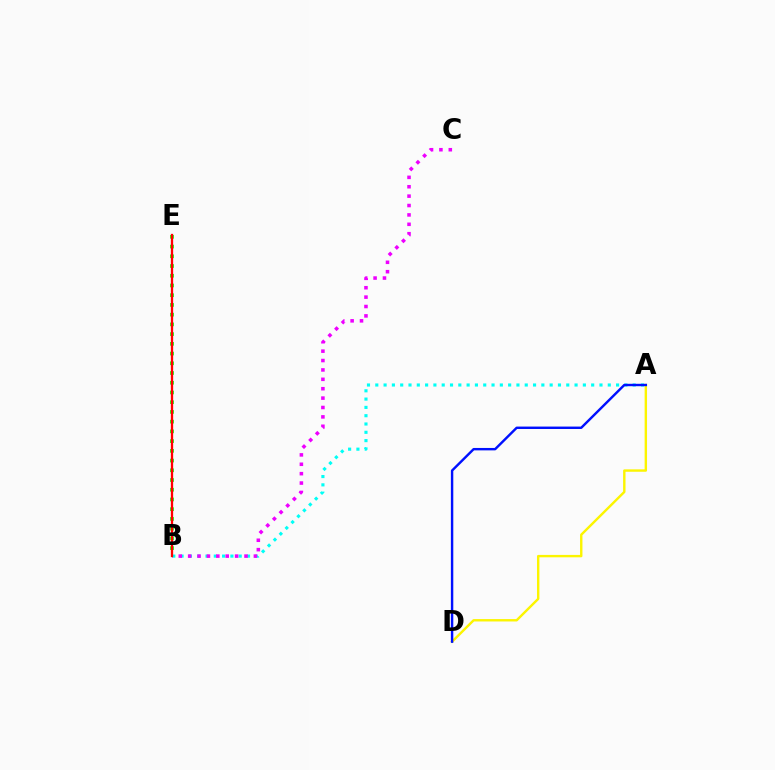{('A', 'D'): [{'color': '#fcf500', 'line_style': 'solid', 'thickness': 1.73}, {'color': '#0010ff', 'line_style': 'solid', 'thickness': 1.74}], ('B', 'E'): [{'color': '#08ff00', 'line_style': 'dotted', 'thickness': 2.64}, {'color': '#ff0000', 'line_style': 'solid', 'thickness': 1.65}], ('A', 'B'): [{'color': '#00fff6', 'line_style': 'dotted', 'thickness': 2.26}], ('B', 'C'): [{'color': '#ee00ff', 'line_style': 'dotted', 'thickness': 2.55}]}